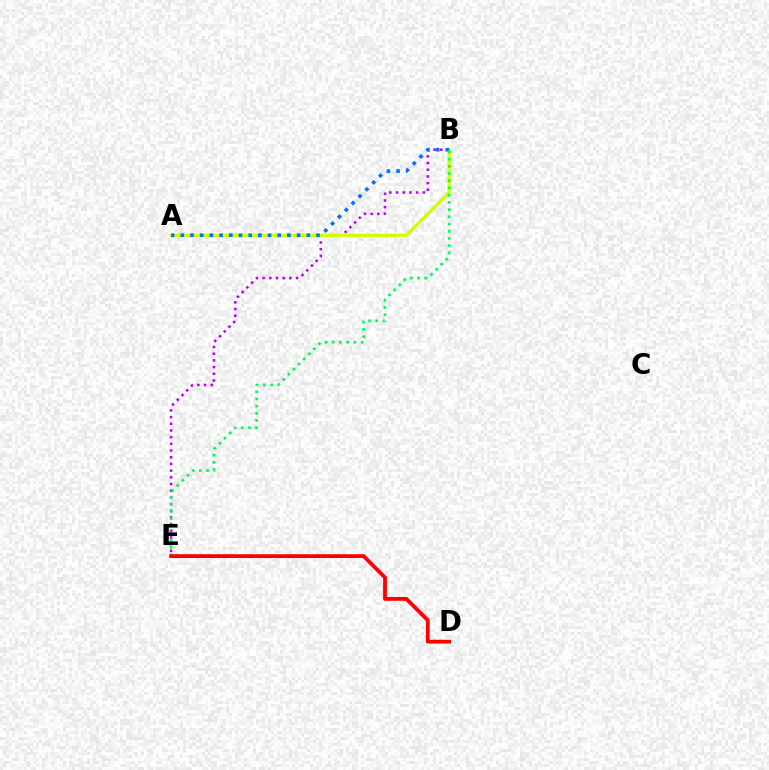{('B', 'E'): [{'color': '#b900ff', 'line_style': 'dotted', 'thickness': 1.82}, {'color': '#00ff5c', 'line_style': 'dotted', 'thickness': 1.96}], ('A', 'B'): [{'color': '#d1ff00', 'line_style': 'solid', 'thickness': 2.38}, {'color': '#0074ff', 'line_style': 'dotted', 'thickness': 2.63}], ('D', 'E'): [{'color': '#ff0000', 'line_style': 'solid', 'thickness': 2.73}]}